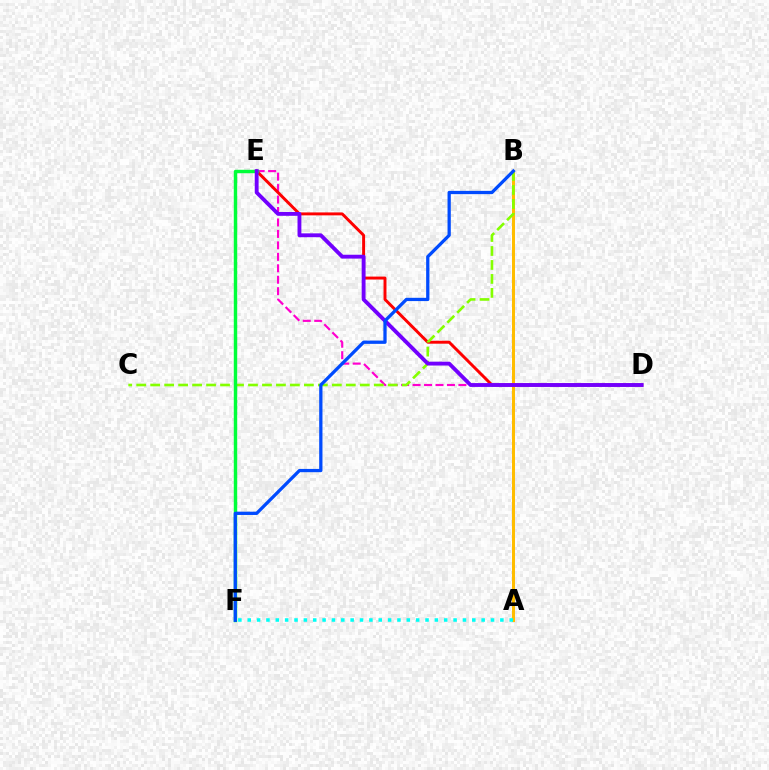{('A', 'B'): [{'color': '#ffbd00', 'line_style': 'solid', 'thickness': 2.17}], ('D', 'E'): [{'color': '#ff00cf', 'line_style': 'dashed', 'thickness': 1.56}, {'color': '#ff0000', 'line_style': 'solid', 'thickness': 2.12}, {'color': '#7200ff', 'line_style': 'solid', 'thickness': 2.77}], ('B', 'C'): [{'color': '#84ff00', 'line_style': 'dashed', 'thickness': 1.9}], ('A', 'F'): [{'color': '#00fff6', 'line_style': 'dotted', 'thickness': 2.54}], ('E', 'F'): [{'color': '#00ff39', 'line_style': 'solid', 'thickness': 2.47}], ('B', 'F'): [{'color': '#004bff', 'line_style': 'solid', 'thickness': 2.35}]}